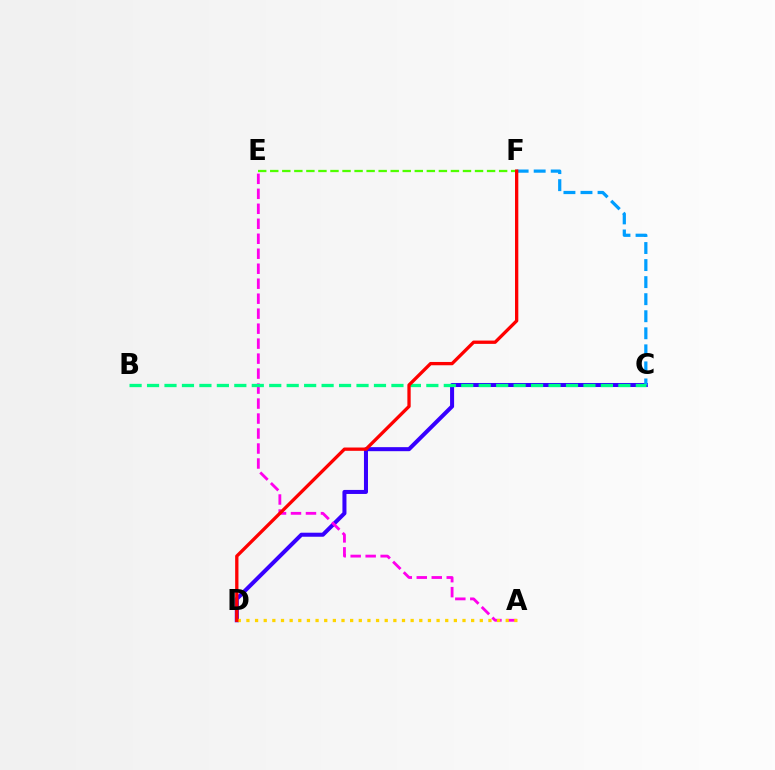{('C', 'D'): [{'color': '#3700ff', 'line_style': 'solid', 'thickness': 2.9}], ('C', 'F'): [{'color': '#009eff', 'line_style': 'dashed', 'thickness': 2.32}], ('A', 'E'): [{'color': '#ff00ed', 'line_style': 'dashed', 'thickness': 2.04}], ('E', 'F'): [{'color': '#4fff00', 'line_style': 'dashed', 'thickness': 1.64}], ('B', 'C'): [{'color': '#00ff86', 'line_style': 'dashed', 'thickness': 2.37}], ('A', 'D'): [{'color': '#ffd500', 'line_style': 'dotted', 'thickness': 2.35}], ('D', 'F'): [{'color': '#ff0000', 'line_style': 'solid', 'thickness': 2.38}]}